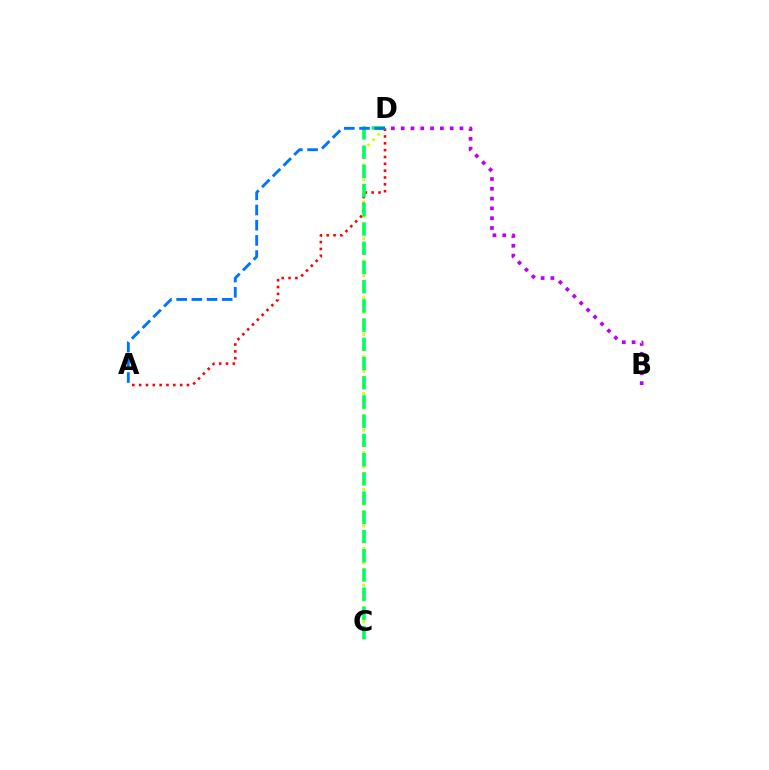{('C', 'D'): [{'color': '#d1ff00', 'line_style': 'dotted', 'thickness': 2.0}, {'color': '#00ff5c', 'line_style': 'dashed', 'thickness': 2.61}], ('B', 'D'): [{'color': '#b900ff', 'line_style': 'dotted', 'thickness': 2.66}], ('A', 'D'): [{'color': '#ff0000', 'line_style': 'dotted', 'thickness': 1.86}, {'color': '#0074ff', 'line_style': 'dashed', 'thickness': 2.06}]}